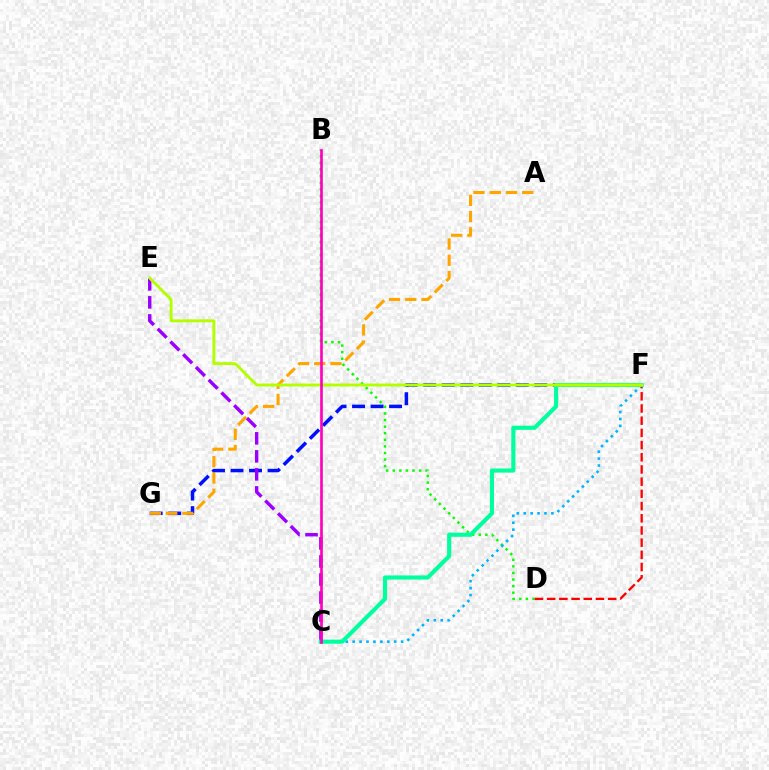{('B', 'D'): [{'color': '#08ff00', 'line_style': 'dotted', 'thickness': 1.79}], ('C', 'F'): [{'color': '#00b5ff', 'line_style': 'dotted', 'thickness': 1.88}, {'color': '#00ff9d', 'line_style': 'solid', 'thickness': 2.97}], ('F', 'G'): [{'color': '#0010ff', 'line_style': 'dashed', 'thickness': 2.52}], ('C', 'E'): [{'color': '#9b00ff', 'line_style': 'dashed', 'thickness': 2.45}], ('A', 'G'): [{'color': '#ffa500', 'line_style': 'dashed', 'thickness': 2.21}], ('D', 'F'): [{'color': '#ff0000', 'line_style': 'dashed', 'thickness': 1.66}], ('E', 'F'): [{'color': '#b3ff00', 'line_style': 'solid', 'thickness': 2.08}], ('B', 'C'): [{'color': '#ff00bd', 'line_style': 'solid', 'thickness': 1.91}]}